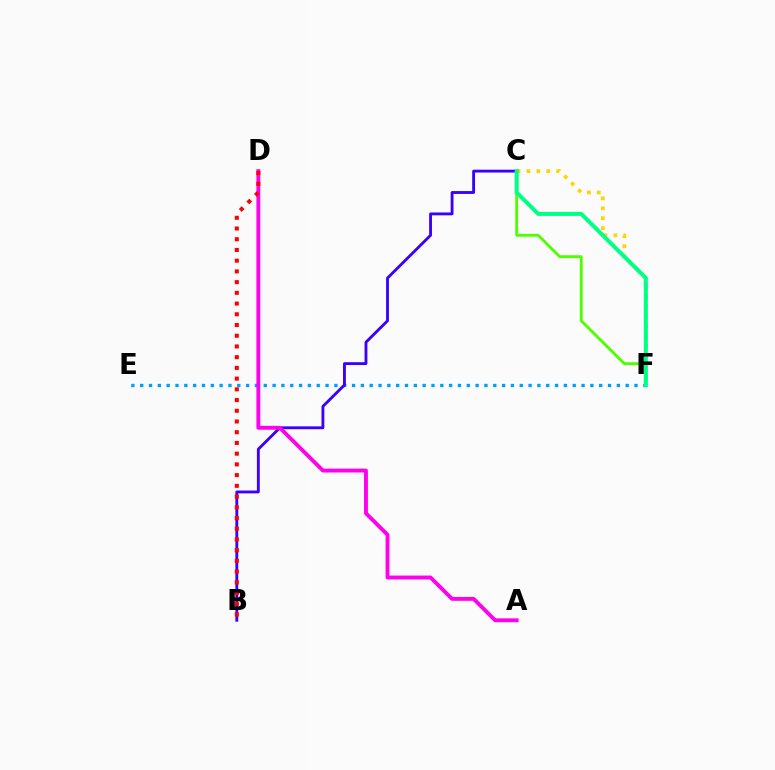{('C', 'F'): [{'color': '#ffd500', 'line_style': 'dotted', 'thickness': 2.69}, {'color': '#4fff00', 'line_style': 'solid', 'thickness': 2.05}, {'color': '#00ff86', 'line_style': 'solid', 'thickness': 2.88}], ('E', 'F'): [{'color': '#009eff', 'line_style': 'dotted', 'thickness': 2.4}], ('B', 'C'): [{'color': '#3700ff', 'line_style': 'solid', 'thickness': 2.05}], ('A', 'D'): [{'color': '#ff00ed', 'line_style': 'solid', 'thickness': 2.78}], ('B', 'D'): [{'color': '#ff0000', 'line_style': 'dotted', 'thickness': 2.91}]}